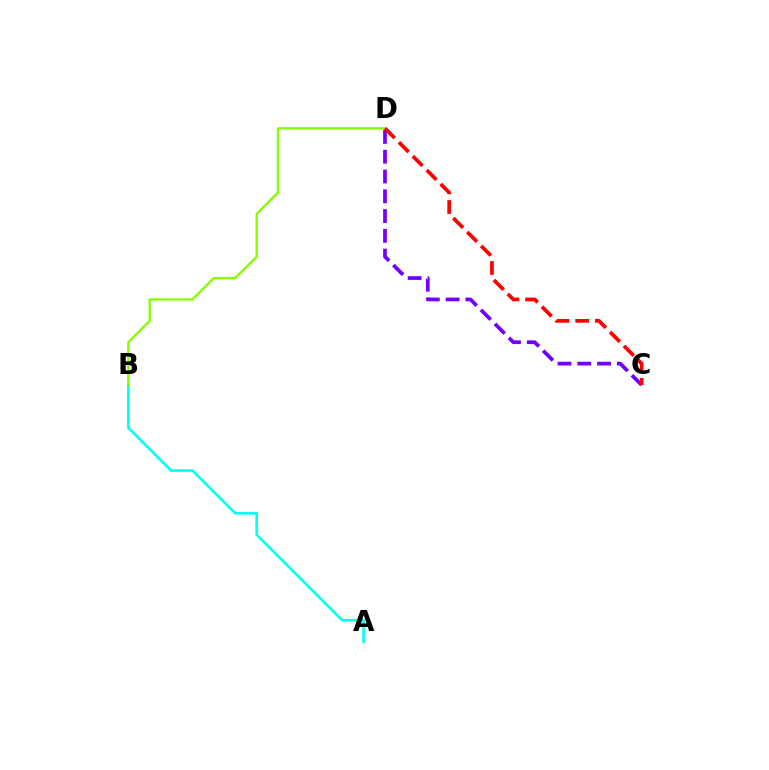{('A', 'B'): [{'color': '#00fff6', 'line_style': 'solid', 'thickness': 1.88}], ('B', 'D'): [{'color': '#84ff00', 'line_style': 'solid', 'thickness': 1.7}], ('C', 'D'): [{'color': '#7200ff', 'line_style': 'dashed', 'thickness': 2.69}, {'color': '#ff0000', 'line_style': 'dashed', 'thickness': 2.67}]}